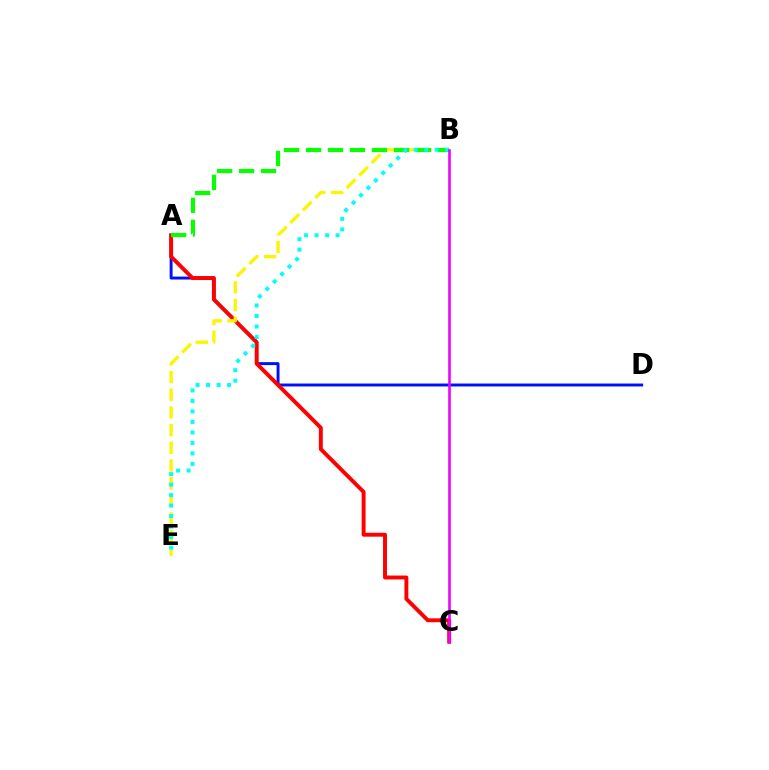{('A', 'D'): [{'color': '#0010ff', 'line_style': 'solid', 'thickness': 2.11}], ('A', 'C'): [{'color': '#ff0000', 'line_style': 'solid', 'thickness': 2.82}], ('B', 'E'): [{'color': '#fcf500', 'line_style': 'dashed', 'thickness': 2.4}, {'color': '#00fff6', 'line_style': 'dotted', 'thickness': 2.85}], ('A', 'B'): [{'color': '#08ff00', 'line_style': 'dashed', 'thickness': 2.99}], ('B', 'C'): [{'color': '#ee00ff', 'line_style': 'solid', 'thickness': 1.88}]}